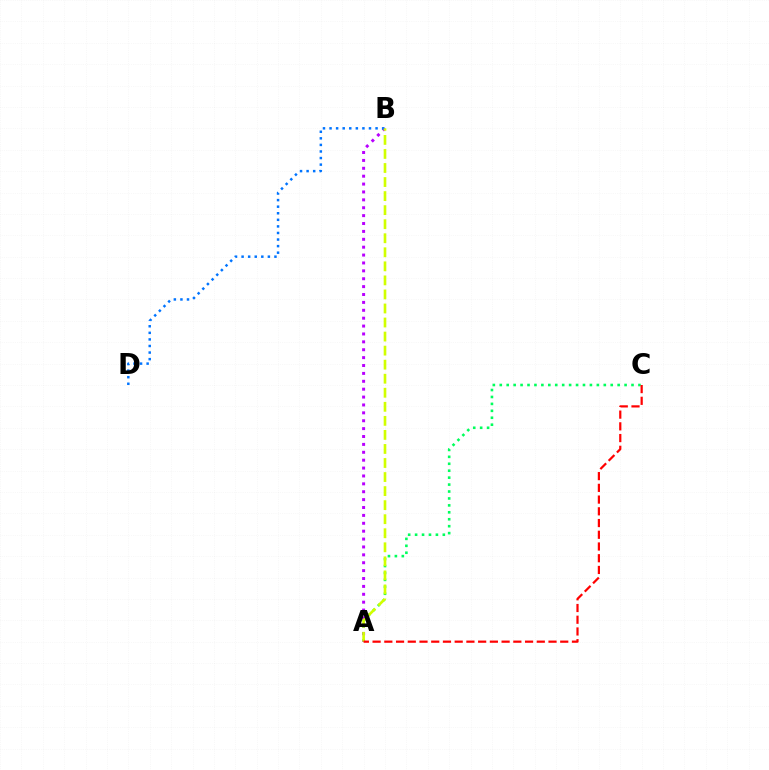{('A', 'C'): [{'color': '#00ff5c', 'line_style': 'dotted', 'thickness': 1.88}, {'color': '#ff0000', 'line_style': 'dashed', 'thickness': 1.59}], ('A', 'B'): [{'color': '#b900ff', 'line_style': 'dotted', 'thickness': 2.14}, {'color': '#d1ff00', 'line_style': 'dashed', 'thickness': 1.91}], ('B', 'D'): [{'color': '#0074ff', 'line_style': 'dotted', 'thickness': 1.79}]}